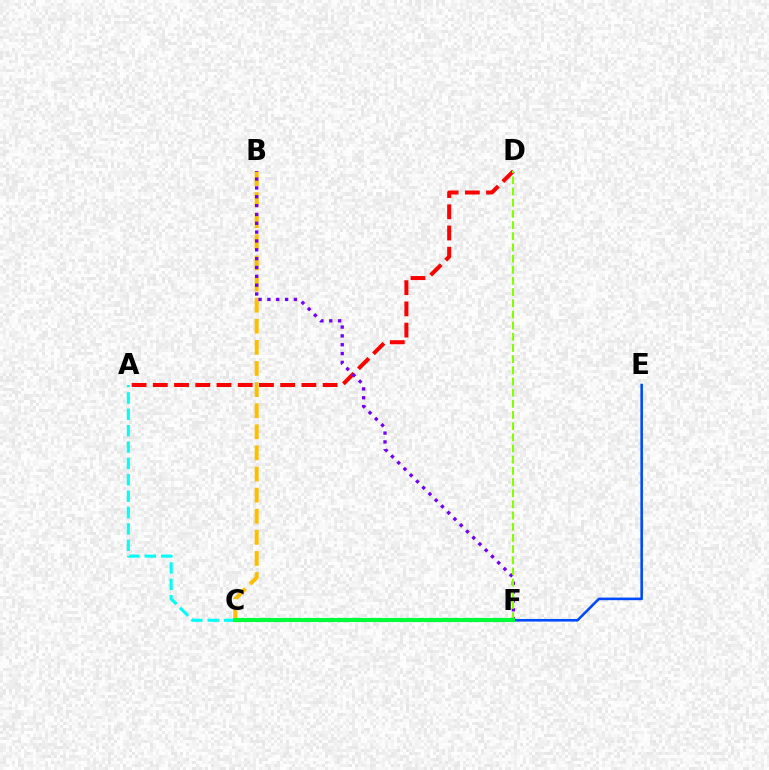{('B', 'C'): [{'color': '#ffbd00', 'line_style': 'dashed', 'thickness': 2.87}], ('C', 'F'): [{'color': '#ff00cf', 'line_style': 'solid', 'thickness': 1.81}, {'color': '#00ff39', 'line_style': 'solid', 'thickness': 2.98}], ('A', 'D'): [{'color': '#ff0000', 'line_style': 'dashed', 'thickness': 2.88}], ('B', 'F'): [{'color': '#7200ff', 'line_style': 'dotted', 'thickness': 2.4}], ('E', 'F'): [{'color': '#004bff', 'line_style': 'solid', 'thickness': 1.87}], ('A', 'C'): [{'color': '#00fff6', 'line_style': 'dashed', 'thickness': 2.22}], ('D', 'F'): [{'color': '#84ff00', 'line_style': 'dashed', 'thickness': 1.52}]}